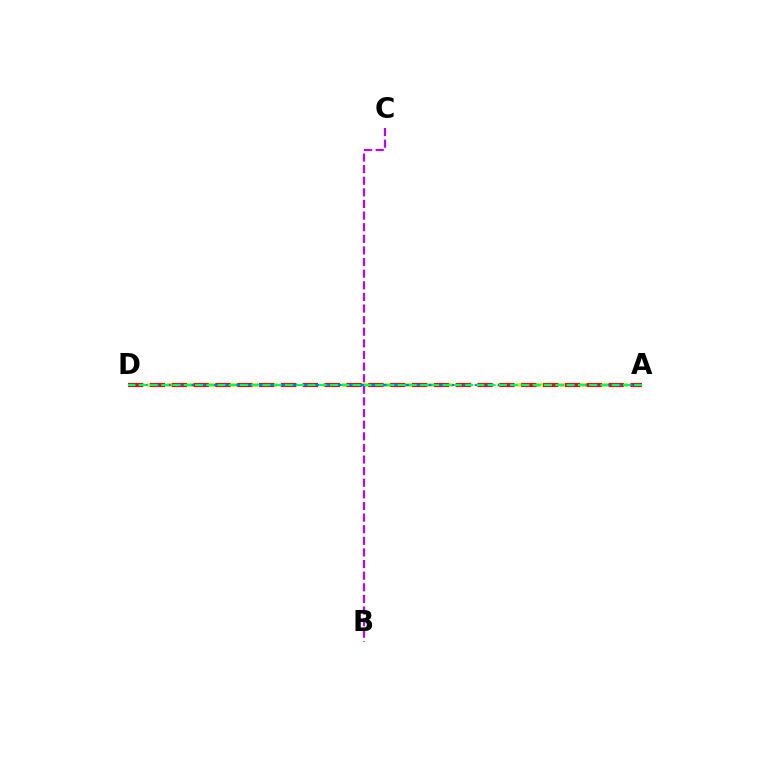{('A', 'D'): [{'color': '#d1ff00', 'line_style': 'dashed', 'thickness': 2.64}, {'color': '#ff0000', 'line_style': 'dashed', 'thickness': 2.97}, {'color': '#0074ff', 'line_style': 'dashed', 'thickness': 1.57}, {'color': '#00ff5c', 'line_style': 'dashed', 'thickness': 1.53}], ('B', 'C'): [{'color': '#b900ff', 'line_style': 'dashed', 'thickness': 1.58}]}